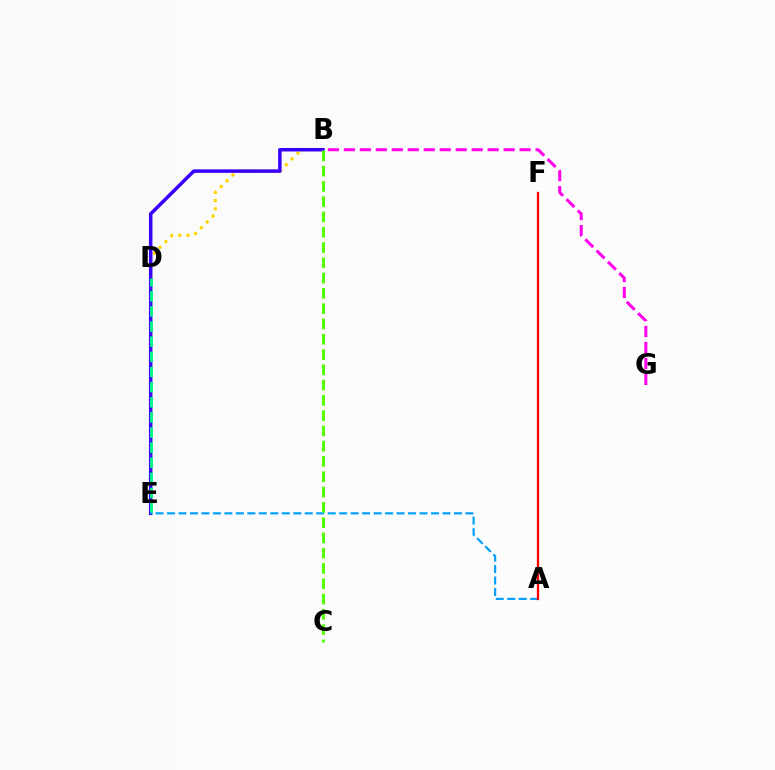{('B', 'D'): [{'color': '#ffd500', 'line_style': 'dotted', 'thickness': 2.24}], ('B', 'E'): [{'color': '#3700ff', 'line_style': 'solid', 'thickness': 2.52}], ('D', 'E'): [{'color': '#00ff86', 'line_style': 'dashed', 'thickness': 2.06}], ('A', 'E'): [{'color': '#009eff', 'line_style': 'dashed', 'thickness': 1.56}], ('B', 'C'): [{'color': '#4fff00', 'line_style': 'dashed', 'thickness': 2.08}], ('A', 'F'): [{'color': '#ff0000', 'line_style': 'solid', 'thickness': 1.64}], ('B', 'G'): [{'color': '#ff00ed', 'line_style': 'dashed', 'thickness': 2.17}]}